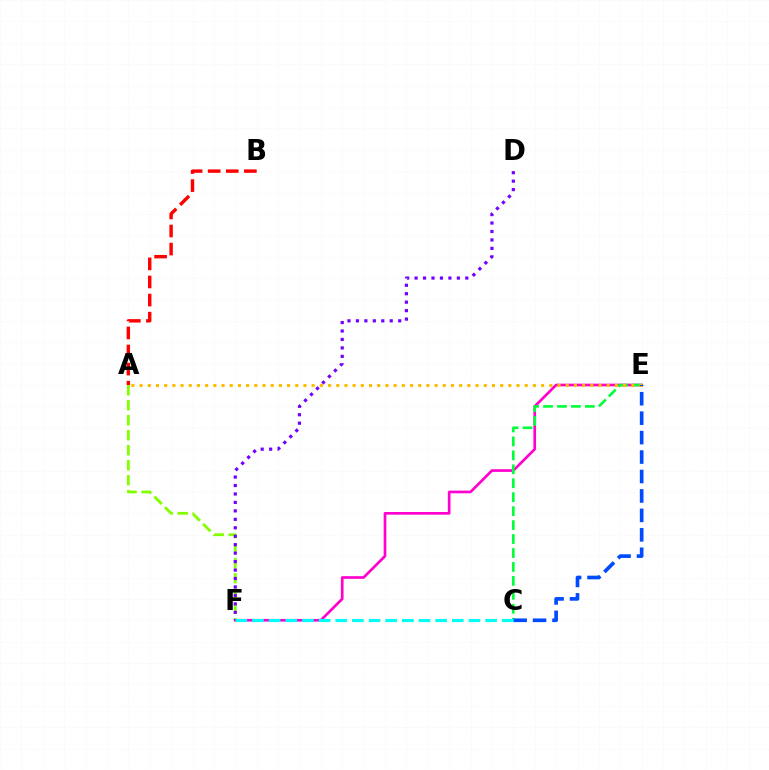{('A', 'F'): [{'color': '#84ff00', 'line_style': 'dashed', 'thickness': 2.04}], ('E', 'F'): [{'color': '#ff00cf', 'line_style': 'solid', 'thickness': 1.93}], ('A', 'B'): [{'color': '#ff0000', 'line_style': 'dashed', 'thickness': 2.46}], ('D', 'F'): [{'color': '#7200ff', 'line_style': 'dotted', 'thickness': 2.3}], ('C', 'E'): [{'color': '#00ff39', 'line_style': 'dashed', 'thickness': 1.89}, {'color': '#004bff', 'line_style': 'dashed', 'thickness': 2.64}], ('A', 'E'): [{'color': '#ffbd00', 'line_style': 'dotted', 'thickness': 2.23}], ('C', 'F'): [{'color': '#00fff6', 'line_style': 'dashed', 'thickness': 2.26}]}